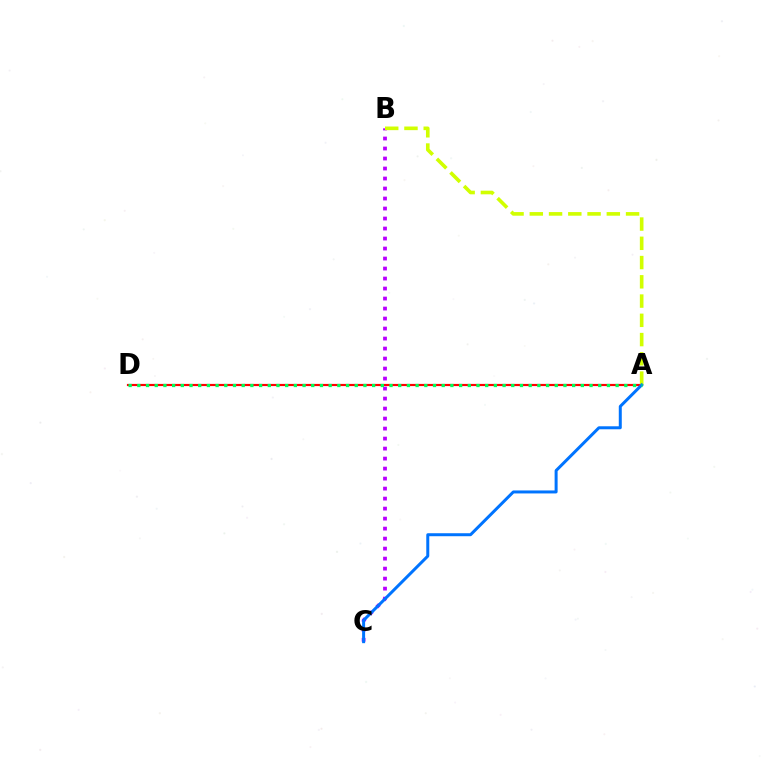{('A', 'D'): [{'color': '#ff0000', 'line_style': 'solid', 'thickness': 1.57}, {'color': '#00ff5c', 'line_style': 'dotted', 'thickness': 2.36}], ('B', 'C'): [{'color': '#b900ff', 'line_style': 'dotted', 'thickness': 2.72}], ('A', 'B'): [{'color': '#d1ff00', 'line_style': 'dashed', 'thickness': 2.62}], ('A', 'C'): [{'color': '#0074ff', 'line_style': 'solid', 'thickness': 2.16}]}